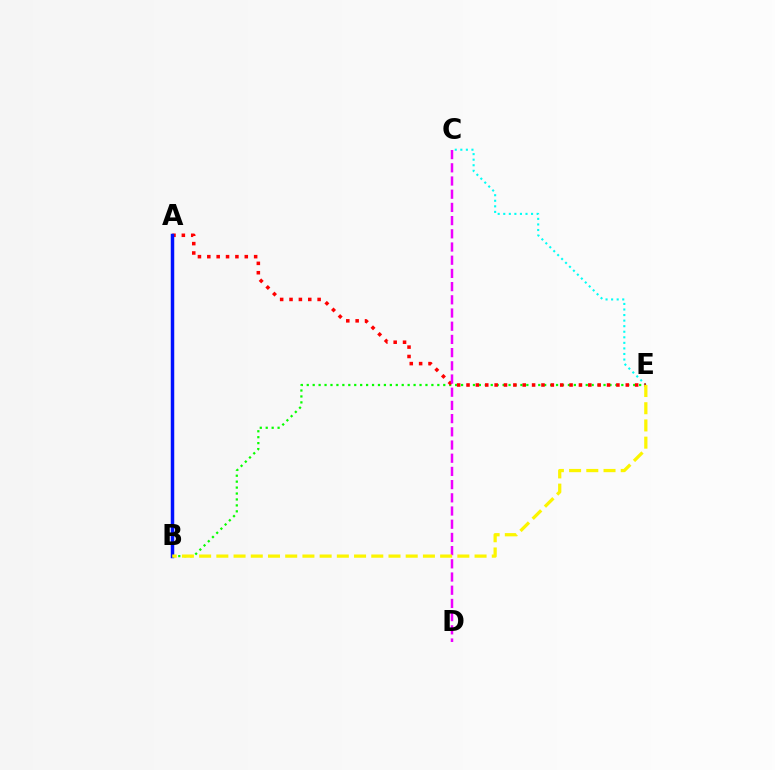{('C', 'E'): [{'color': '#00fff6', 'line_style': 'dotted', 'thickness': 1.51}], ('B', 'E'): [{'color': '#08ff00', 'line_style': 'dotted', 'thickness': 1.61}, {'color': '#fcf500', 'line_style': 'dashed', 'thickness': 2.34}], ('A', 'E'): [{'color': '#ff0000', 'line_style': 'dotted', 'thickness': 2.55}], ('C', 'D'): [{'color': '#ee00ff', 'line_style': 'dashed', 'thickness': 1.79}], ('A', 'B'): [{'color': '#0010ff', 'line_style': 'solid', 'thickness': 2.5}]}